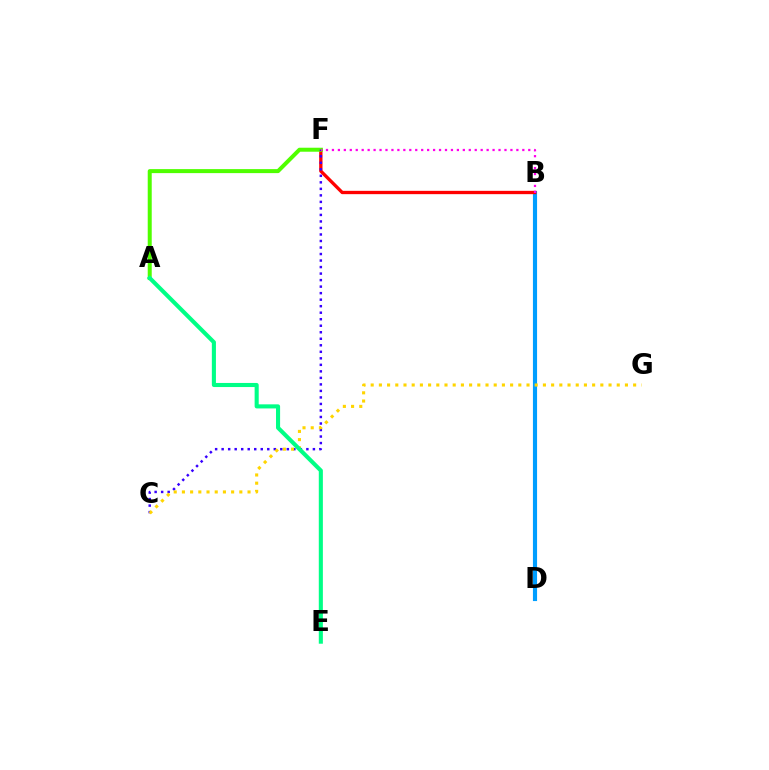{('B', 'D'): [{'color': '#009eff', 'line_style': 'solid', 'thickness': 2.98}], ('B', 'F'): [{'color': '#ff0000', 'line_style': 'solid', 'thickness': 2.39}, {'color': '#ff00ed', 'line_style': 'dotted', 'thickness': 1.62}], ('A', 'F'): [{'color': '#4fff00', 'line_style': 'solid', 'thickness': 2.88}], ('C', 'F'): [{'color': '#3700ff', 'line_style': 'dotted', 'thickness': 1.77}], ('C', 'G'): [{'color': '#ffd500', 'line_style': 'dotted', 'thickness': 2.23}], ('A', 'E'): [{'color': '#00ff86', 'line_style': 'solid', 'thickness': 2.94}]}